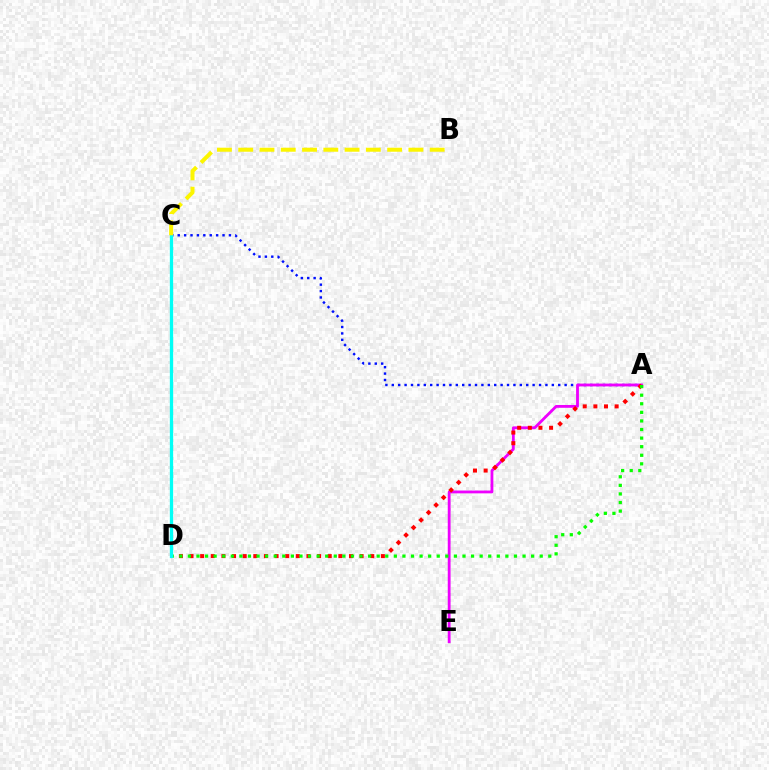{('A', 'C'): [{'color': '#0010ff', 'line_style': 'dotted', 'thickness': 1.74}], ('A', 'E'): [{'color': '#ee00ff', 'line_style': 'solid', 'thickness': 2.03}], ('A', 'D'): [{'color': '#ff0000', 'line_style': 'dotted', 'thickness': 2.89}, {'color': '#08ff00', 'line_style': 'dotted', 'thickness': 2.33}], ('C', 'D'): [{'color': '#00fff6', 'line_style': 'solid', 'thickness': 2.37}], ('B', 'C'): [{'color': '#fcf500', 'line_style': 'dashed', 'thickness': 2.89}]}